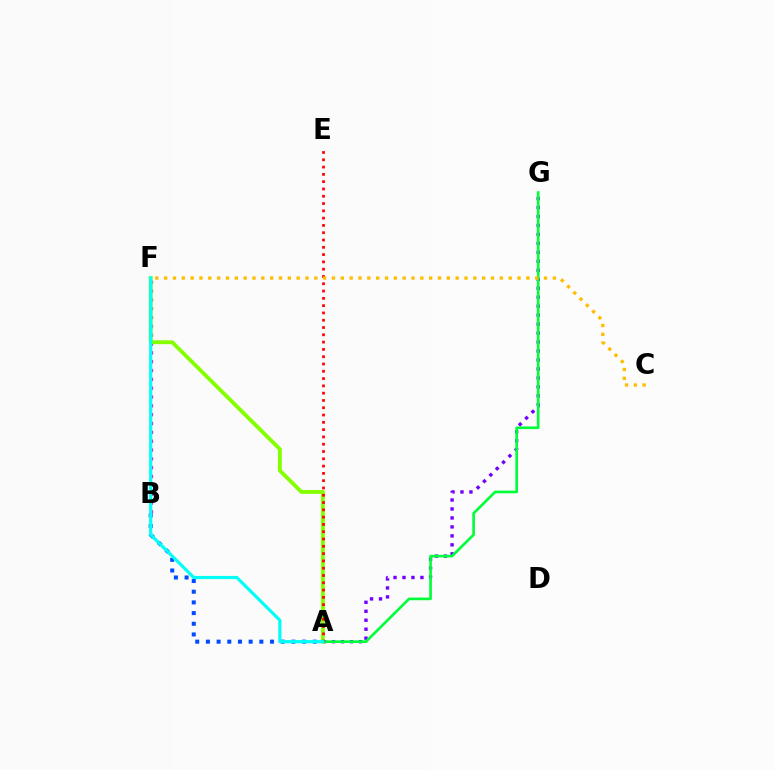{('B', 'F'): [{'color': '#ff00cf', 'line_style': 'dotted', 'thickness': 2.4}], ('A', 'G'): [{'color': '#7200ff', 'line_style': 'dotted', 'thickness': 2.44}, {'color': '#00ff39', 'line_style': 'solid', 'thickness': 1.91}], ('A', 'B'): [{'color': '#004bff', 'line_style': 'dotted', 'thickness': 2.9}], ('A', 'F'): [{'color': '#84ff00', 'line_style': 'solid', 'thickness': 2.77}, {'color': '#00fff6', 'line_style': 'solid', 'thickness': 2.29}], ('A', 'E'): [{'color': '#ff0000', 'line_style': 'dotted', 'thickness': 1.98}], ('C', 'F'): [{'color': '#ffbd00', 'line_style': 'dotted', 'thickness': 2.4}]}